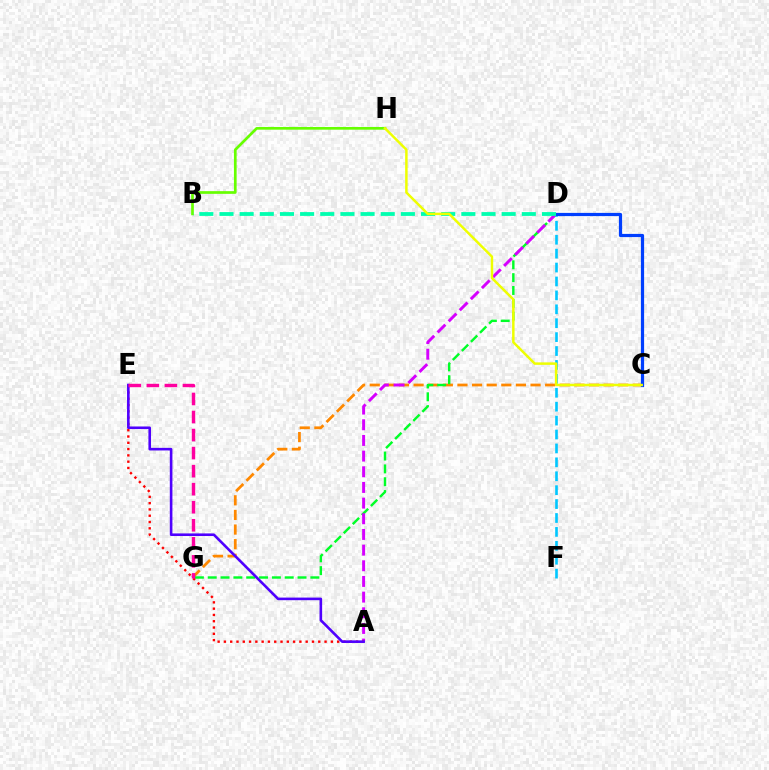{('C', 'G'): [{'color': '#ff8800', 'line_style': 'dashed', 'thickness': 1.99}], ('D', 'G'): [{'color': '#00ff27', 'line_style': 'dashed', 'thickness': 1.74}], ('A', 'D'): [{'color': '#d600ff', 'line_style': 'dashed', 'thickness': 2.13}], ('D', 'F'): [{'color': '#00c7ff', 'line_style': 'dashed', 'thickness': 1.89}], ('B', 'H'): [{'color': '#66ff00', 'line_style': 'solid', 'thickness': 1.94}], ('C', 'D'): [{'color': '#003fff', 'line_style': 'solid', 'thickness': 2.31}], ('B', 'D'): [{'color': '#00ffaf', 'line_style': 'dashed', 'thickness': 2.74}], ('A', 'E'): [{'color': '#ff0000', 'line_style': 'dotted', 'thickness': 1.71}, {'color': '#4f00ff', 'line_style': 'solid', 'thickness': 1.88}], ('E', 'G'): [{'color': '#ff00a0', 'line_style': 'dashed', 'thickness': 2.45}], ('C', 'H'): [{'color': '#eeff00', 'line_style': 'solid', 'thickness': 1.79}]}